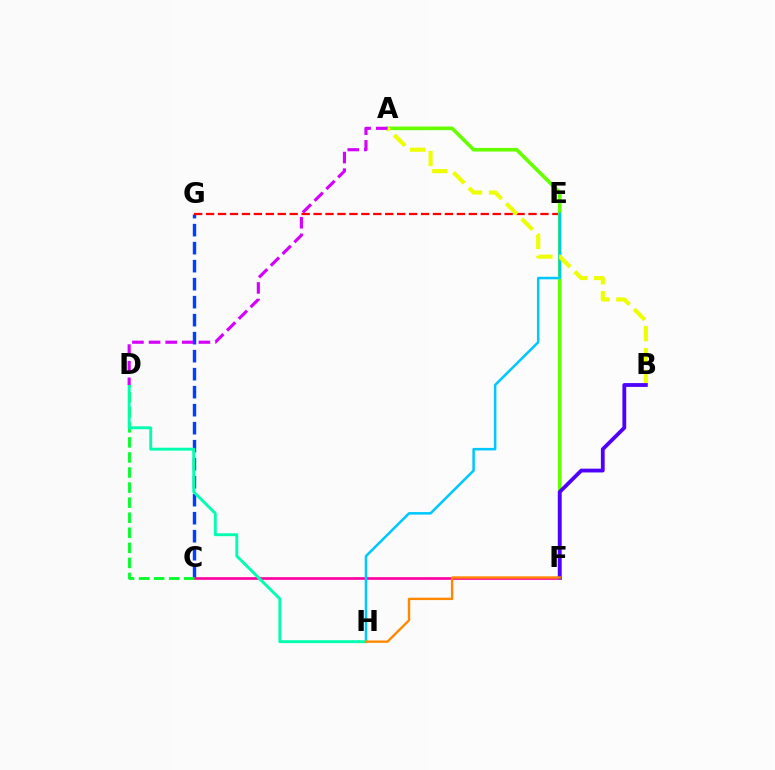{('C', 'G'): [{'color': '#003fff', 'line_style': 'dashed', 'thickness': 2.45}], ('E', 'G'): [{'color': '#ff0000', 'line_style': 'dashed', 'thickness': 1.62}], ('C', 'F'): [{'color': '#ff00a0', 'line_style': 'solid', 'thickness': 1.93}], ('A', 'F'): [{'color': '#66ff00', 'line_style': 'solid', 'thickness': 2.62}], ('E', 'H'): [{'color': '#00c7ff', 'line_style': 'solid', 'thickness': 1.82}], ('A', 'B'): [{'color': '#eeff00', 'line_style': 'dashed', 'thickness': 2.97}], ('B', 'F'): [{'color': '#4f00ff', 'line_style': 'solid', 'thickness': 2.74}], ('C', 'D'): [{'color': '#00ff27', 'line_style': 'dashed', 'thickness': 2.05}], ('D', 'H'): [{'color': '#00ffaf', 'line_style': 'solid', 'thickness': 2.1}], ('A', 'D'): [{'color': '#d600ff', 'line_style': 'dashed', 'thickness': 2.26}], ('F', 'H'): [{'color': '#ff8800', 'line_style': 'solid', 'thickness': 1.71}]}